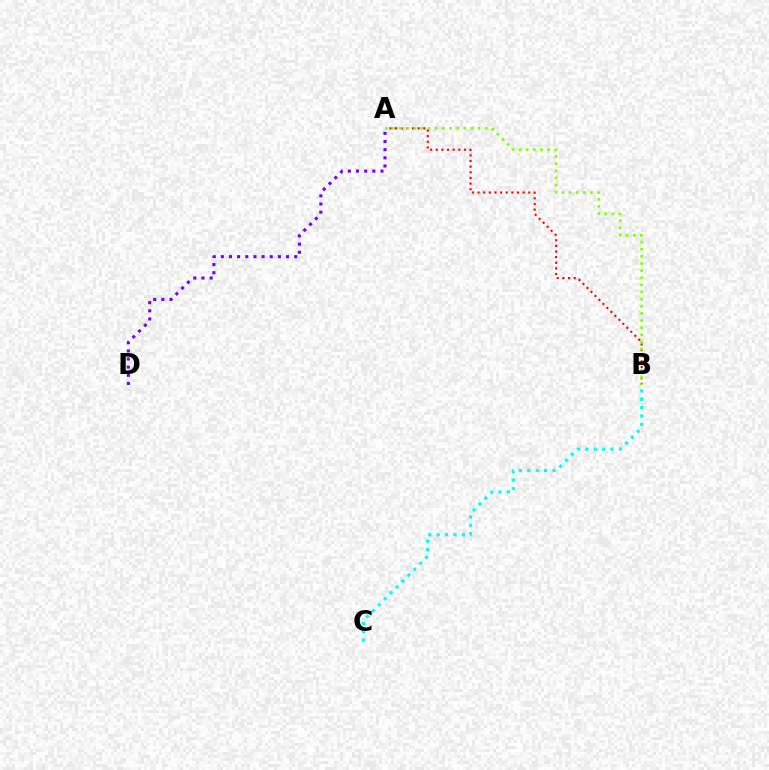{('A', 'B'): [{'color': '#ff0000', 'line_style': 'dotted', 'thickness': 1.53}, {'color': '#84ff00', 'line_style': 'dotted', 'thickness': 1.94}], ('A', 'D'): [{'color': '#7200ff', 'line_style': 'dotted', 'thickness': 2.22}], ('B', 'C'): [{'color': '#00fff6', 'line_style': 'dotted', 'thickness': 2.27}]}